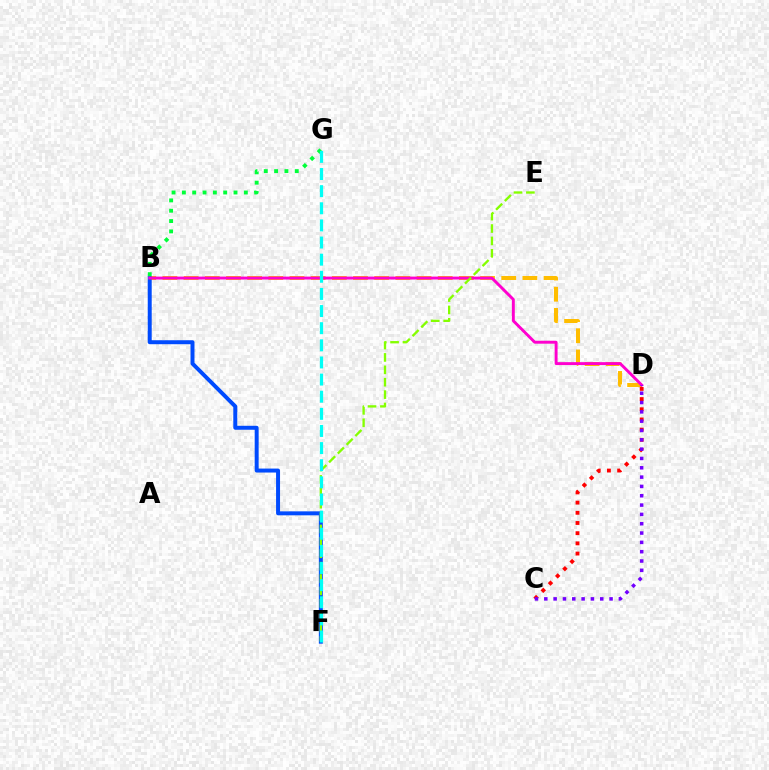{('B', 'D'): [{'color': '#ffbd00', 'line_style': 'dashed', 'thickness': 2.88}, {'color': '#ff00cf', 'line_style': 'solid', 'thickness': 2.1}], ('B', 'F'): [{'color': '#004bff', 'line_style': 'solid', 'thickness': 2.86}], ('C', 'D'): [{'color': '#ff0000', 'line_style': 'dotted', 'thickness': 2.77}, {'color': '#7200ff', 'line_style': 'dotted', 'thickness': 2.53}], ('B', 'G'): [{'color': '#00ff39', 'line_style': 'dotted', 'thickness': 2.81}], ('E', 'F'): [{'color': '#84ff00', 'line_style': 'dashed', 'thickness': 1.68}], ('F', 'G'): [{'color': '#00fff6', 'line_style': 'dashed', 'thickness': 2.33}]}